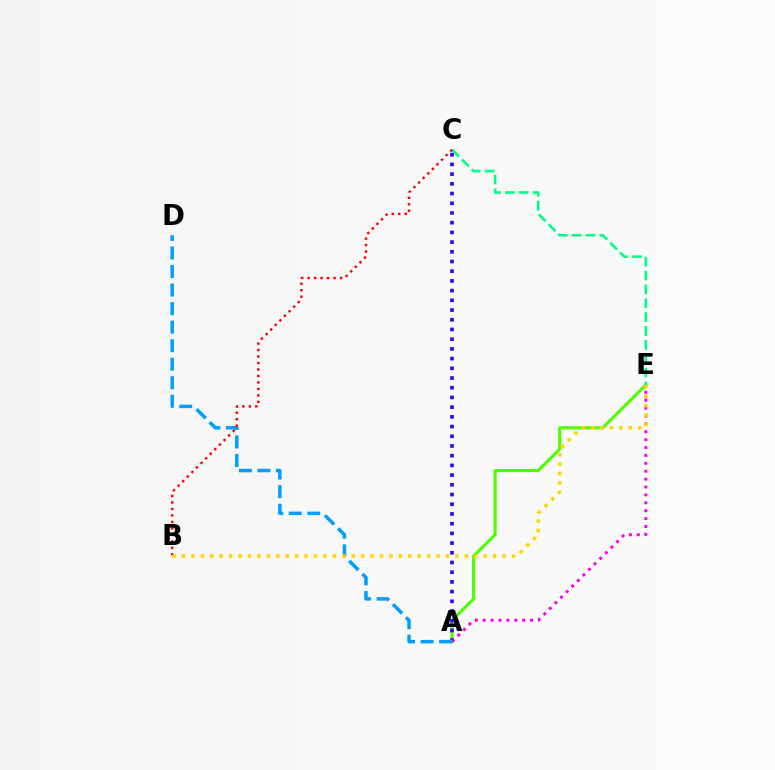{('A', 'E'): [{'color': '#4fff00', 'line_style': 'solid', 'thickness': 2.25}, {'color': '#ff00ed', 'line_style': 'dotted', 'thickness': 2.14}], ('C', 'E'): [{'color': '#00ff86', 'line_style': 'dashed', 'thickness': 1.88}], ('A', 'C'): [{'color': '#3700ff', 'line_style': 'dotted', 'thickness': 2.64}], ('A', 'D'): [{'color': '#009eff', 'line_style': 'dashed', 'thickness': 2.52}], ('B', 'C'): [{'color': '#ff0000', 'line_style': 'dotted', 'thickness': 1.76}], ('B', 'E'): [{'color': '#ffd500', 'line_style': 'dotted', 'thickness': 2.56}]}